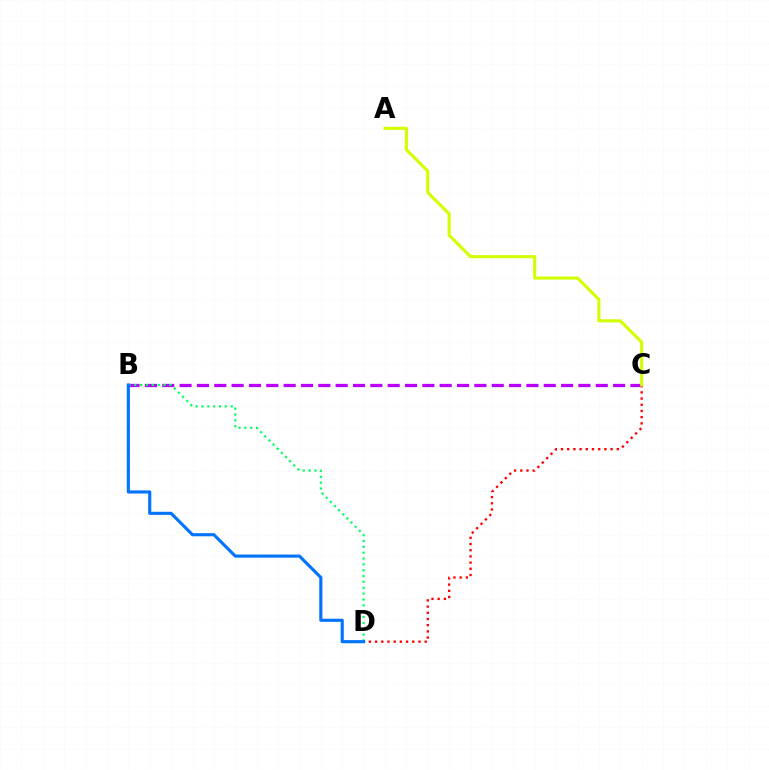{('B', 'C'): [{'color': '#b900ff', 'line_style': 'dashed', 'thickness': 2.36}], ('B', 'D'): [{'color': '#00ff5c', 'line_style': 'dotted', 'thickness': 1.59}, {'color': '#0074ff', 'line_style': 'solid', 'thickness': 2.24}], ('C', 'D'): [{'color': '#ff0000', 'line_style': 'dotted', 'thickness': 1.68}], ('A', 'C'): [{'color': '#d1ff00', 'line_style': 'solid', 'thickness': 2.23}]}